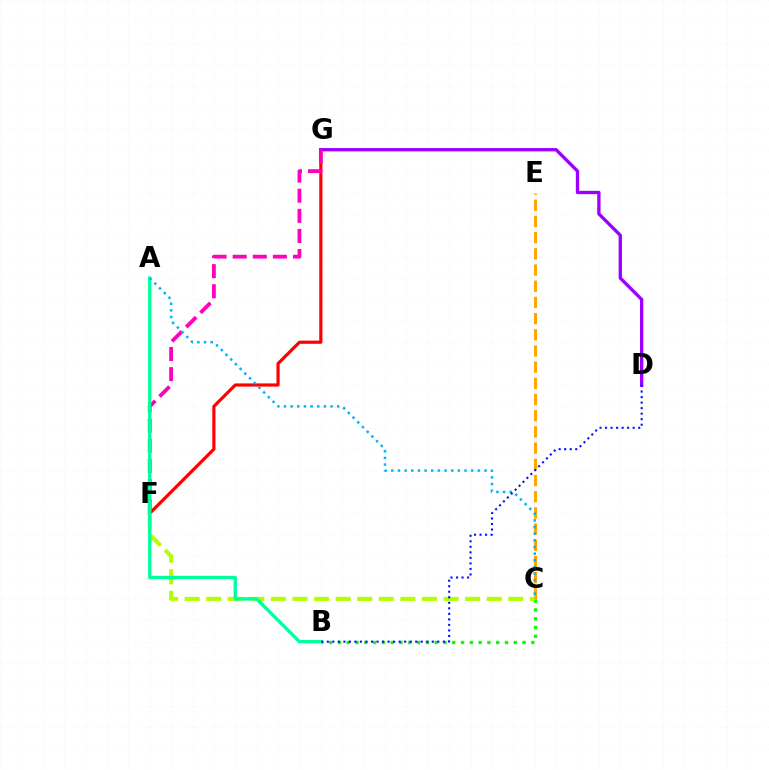{('C', 'E'): [{'color': '#ffa500', 'line_style': 'dashed', 'thickness': 2.2}], ('F', 'G'): [{'color': '#ff0000', 'line_style': 'solid', 'thickness': 2.29}, {'color': '#ff00bd', 'line_style': 'dashed', 'thickness': 2.73}], ('D', 'G'): [{'color': '#9b00ff', 'line_style': 'solid', 'thickness': 2.4}], ('C', 'F'): [{'color': '#b3ff00', 'line_style': 'dashed', 'thickness': 2.93}], ('A', 'B'): [{'color': '#00ff9d', 'line_style': 'solid', 'thickness': 2.39}], ('B', 'C'): [{'color': '#08ff00', 'line_style': 'dotted', 'thickness': 2.39}], ('A', 'C'): [{'color': '#00b5ff', 'line_style': 'dotted', 'thickness': 1.81}], ('B', 'D'): [{'color': '#0010ff', 'line_style': 'dotted', 'thickness': 1.5}]}